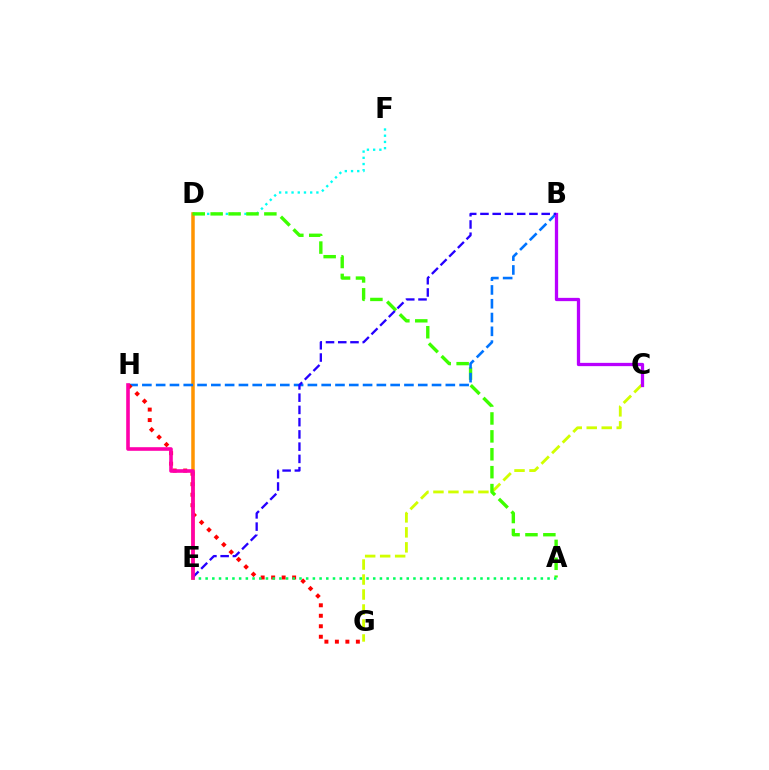{('D', 'E'): [{'color': '#ff9400', 'line_style': 'solid', 'thickness': 2.53}], ('D', 'F'): [{'color': '#00fff6', 'line_style': 'dotted', 'thickness': 1.69}], ('C', 'G'): [{'color': '#d1ff00', 'line_style': 'dashed', 'thickness': 2.04}], ('A', 'D'): [{'color': '#3dff00', 'line_style': 'dashed', 'thickness': 2.43}], ('B', 'H'): [{'color': '#0074ff', 'line_style': 'dashed', 'thickness': 1.87}], ('G', 'H'): [{'color': '#ff0000', 'line_style': 'dotted', 'thickness': 2.85}], ('A', 'E'): [{'color': '#00ff5c', 'line_style': 'dotted', 'thickness': 1.82}], ('B', 'C'): [{'color': '#b900ff', 'line_style': 'solid', 'thickness': 2.36}], ('B', 'E'): [{'color': '#2500ff', 'line_style': 'dashed', 'thickness': 1.66}], ('E', 'H'): [{'color': '#ff00ac', 'line_style': 'solid', 'thickness': 2.6}]}